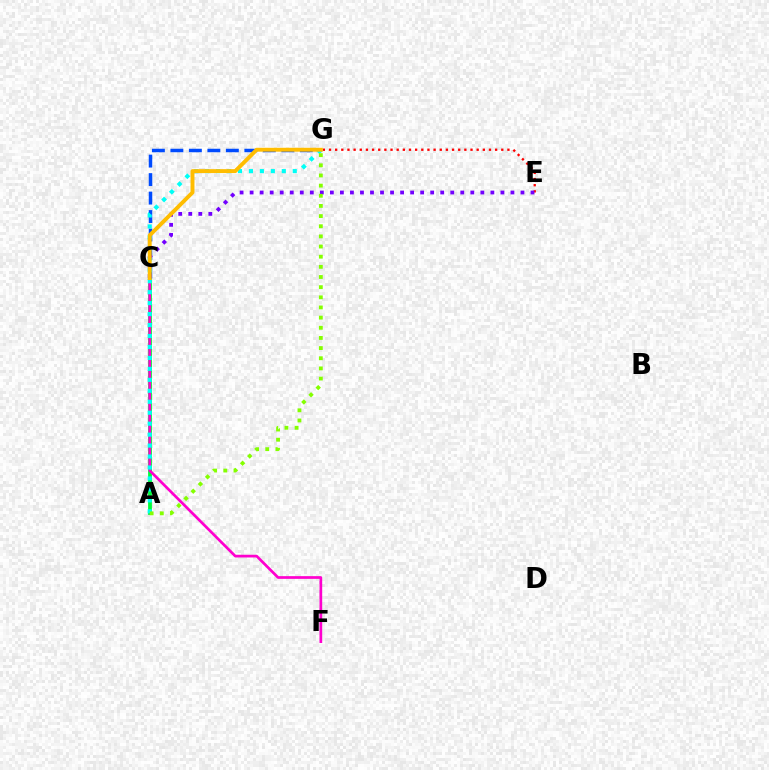{('A', 'C'): [{'color': '#00ff39', 'line_style': 'solid', 'thickness': 2.74}], ('C', 'G'): [{'color': '#004bff', 'line_style': 'dashed', 'thickness': 2.51}, {'color': '#ffbd00', 'line_style': 'solid', 'thickness': 2.82}], ('E', 'G'): [{'color': '#ff0000', 'line_style': 'dotted', 'thickness': 1.67}], ('C', 'F'): [{'color': '#ff00cf', 'line_style': 'solid', 'thickness': 1.95}], ('A', 'G'): [{'color': '#00fff6', 'line_style': 'dotted', 'thickness': 2.98}, {'color': '#84ff00', 'line_style': 'dotted', 'thickness': 2.76}], ('C', 'E'): [{'color': '#7200ff', 'line_style': 'dotted', 'thickness': 2.73}]}